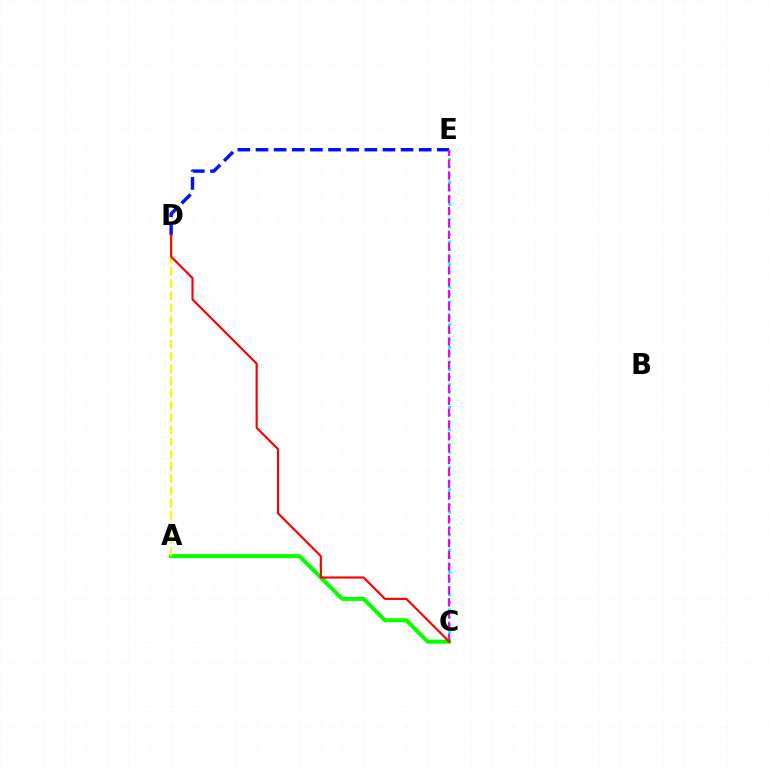{('C', 'E'): [{'color': '#00fff6', 'line_style': 'dotted', 'thickness': 2.04}, {'color': '#ee00ff', 'line_style': 'dashed', 'thickness': 1.61}], ('D', 'E'): [{'color': '#0010ff', 'line_style': 'dashed', 'thickness': 2.46}], ('A', 'C'): [{'color': '#08ff00', 'line_style': 'solid', 'thickness': 2.92}], ('A', 'D'): [{'color': '#fcf500', 'line_style': 'dashed', 'thickness': 1.66}], ('C', 'D'): [{'color': '#ff0000', 'line_style': 'solid', 'thickness': 1.56}]}